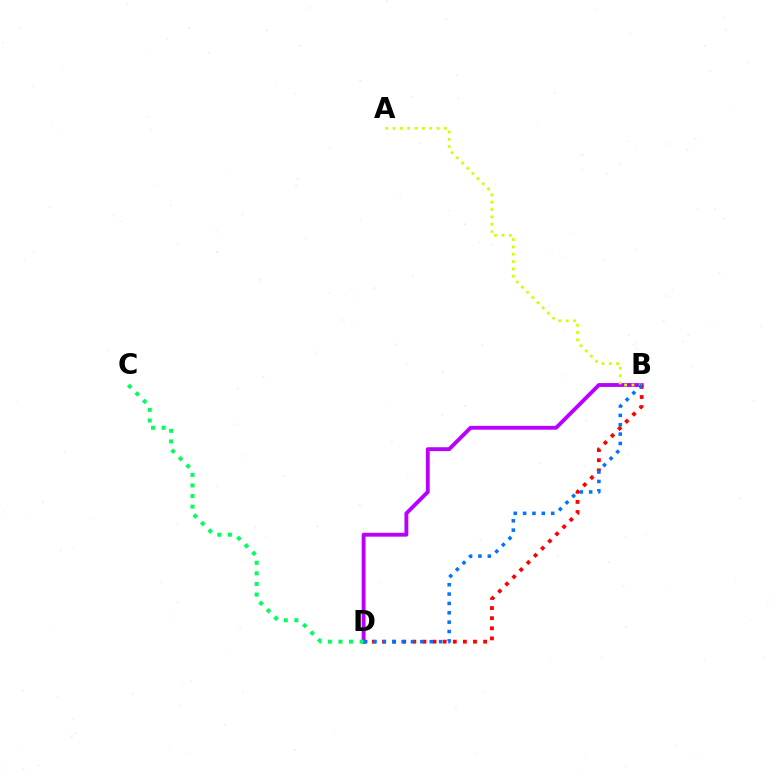{('B', 'D'): [{'color': '#b900ff', 'line_style': 'solid', 'thickness': 2.78}, {'color': '#ff0000', 'line_style': 'dotted', 'thickness': 2.75}, {'color': '#0074ff', 'line_style': 'dotted', 'thickness': 2.54}], ('A', 'B'): [{'color': '#d1ff00', 'line_style': 'dotted', 'thickness': 1.99}], ('C', 'D'): [{'color': '#00ff5c', 'line_style': 'dotted', 'thickness': 2.88}]}